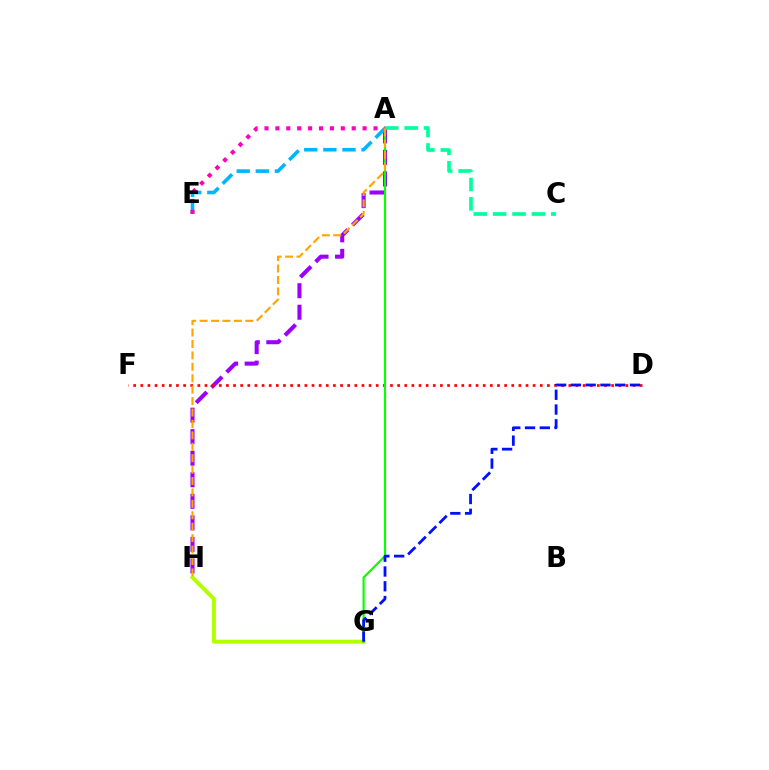{('A', 'H'): [{'color': '#9b00ff', 'line_style': 'dashed', 'thickness': 2.93}, {'color': '#ffa500', 'line_style': 'dashed', 'thickness': 1.55}], ('G', 'H'): [{'color': '#b3ff00', 'line_style': 'solid', 'thickness': 2.87}], ('D', 'F'): [{'color': '#ff0000', 'line_style': 'dotted', 'thickness': 1.94}], ('A', 'E'): [{'color': '#00b5ff', 'line_style': 'dashed', 'thickness': 2.6}, {'color': '#ff00bd', 'line_style': 'dotted', 'thickness': 2.96}], ('A', 'G'): [{'color': '#08ff00', 'line_style': 'solid', 'thickness': 1.56}], ('A', 'C'): [{'color': '#00ff9d', 'line_style': 'dashed', 'thickness': 2.63}], ('D', 'G'): [{'color': '#0010ff', 'line_style': 'dashed', 'thickness': 2.01}]}